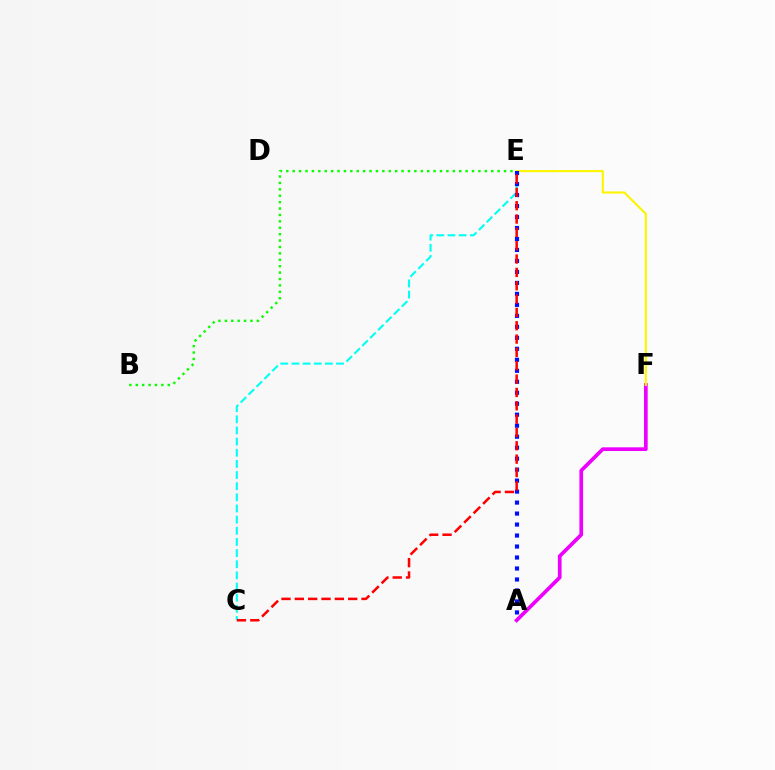{('A', 'F'): [{'color': '#ee00ff', 'line_style': 'solid', 'thickness': 2.66}], ('C', 'E'): [{'color': '#00fff6', 'line_style': 'dashed', 'thickness': 1.51}, {'color': '#ff0000', 'line_style': 'dashed', 'thickness': 1.81}], ('E', 'F'): [{'color': '#fcf500', 'line_style': 'solid', 'thickness': 1.54}], ('B', 'E'): [{'color': '#08ff00', 'line_style': 'dotted', 'thickness': 1.74}], ('A', 'E'): [{'color': '#0010ff', 'line_style': 'dotted', 'thickness': 2.98}]}